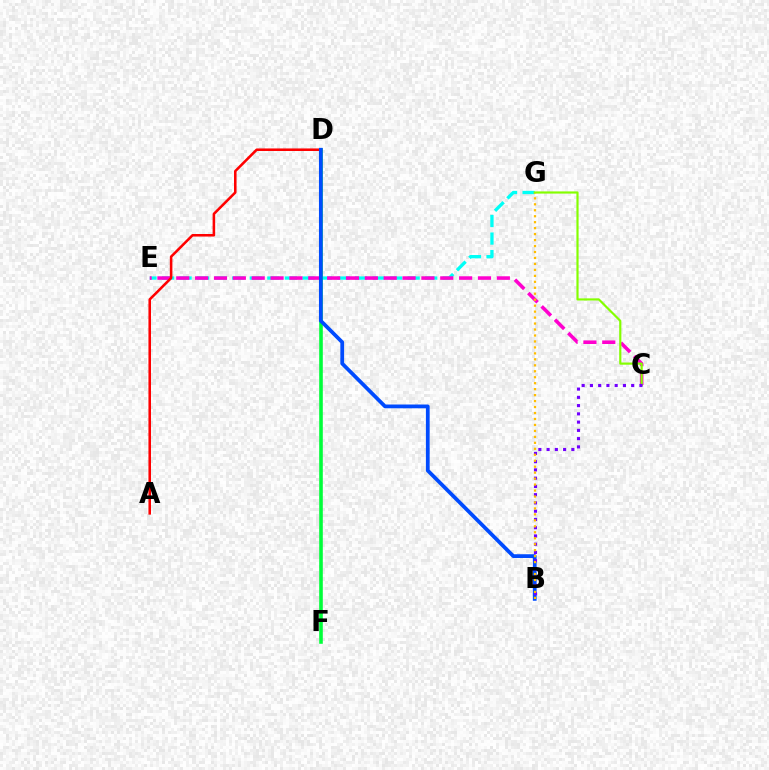{('E', 'G'): [{'color': '#00fff6', 'line_style': 'dashed', 'thickness': 2.38}], ('D', 'F'): [{'color': '#00ff39', 'line_style': 'solid', 'thickness': 2.6}], ('C', 'E'): [{'color': '#ff00cf', 'line_style': 'dashed', 'thickness': 2.56}], ('C', 'G'): [{'color': '#84ff00', 'line_style': 'solid', 'thickness': 1.57}], ('A', 'D'): [{'color': '#ff0000', 'line_style': 'solid', 'thickness': 1.84}], ('B', 'D'): [{'color': '#004bff', 'line_style': 'solid', 'thickness': 2.71}], ('B', 'C'): [{'color': '#7200ff', 'line_style': 'dotted', 'thickness': 2.24}], ('B', 'G'): [{'color': '#ffbd00', 'line_style': 'dotted', 'thickness': 1.62}]}